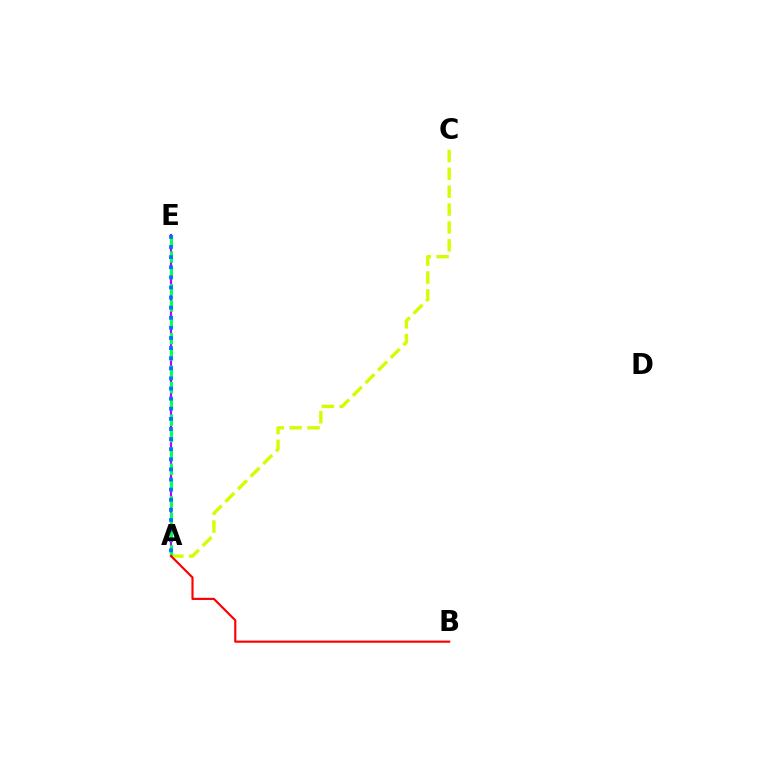{('A', 'E'): [{'color': '#b900ff', 'line_style': 'solid', 'thickness': 1.57}, {'color': '#00ff5c', 'line_style': 'dashed', 'thickness': 2.22}, {'color': '#0074ff', 'line_style': 'dotted', 'thickness': 2.75}], ('A', 'C'): [{'color': '#d1ff00', 'line_style': 'dashed', 'thickness': 2.43}], ('A', 'B'): [{'color': '#ff0000', 'line_style': 'solid', 'thickness': 1.56}]}